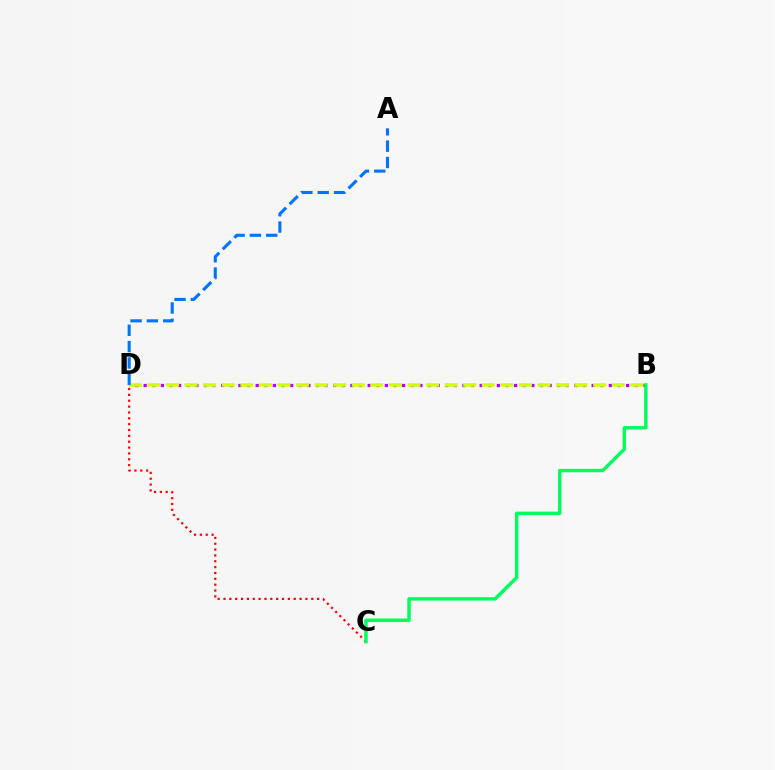{('B', 'D'): [{'color': '#b900ff', 'line_style': 'dotted', 'thickness': 2.34}, {'color': '#d1ff00', 'line_style': 'dashed', 'thickness': 2.52}], ('C', 'D'): [{'color': '#ff0000', 'line_style': 'dotted', 'thickness': 1.59}], ('B', 'C'): [{'color': '#00ff5c', 'line_style': 'solid', 'thickness': 2.47}], ('A', 'D'): [{'color': '#0074ff', 'line_style': 'dashed', 'thickness': 2.22}]}